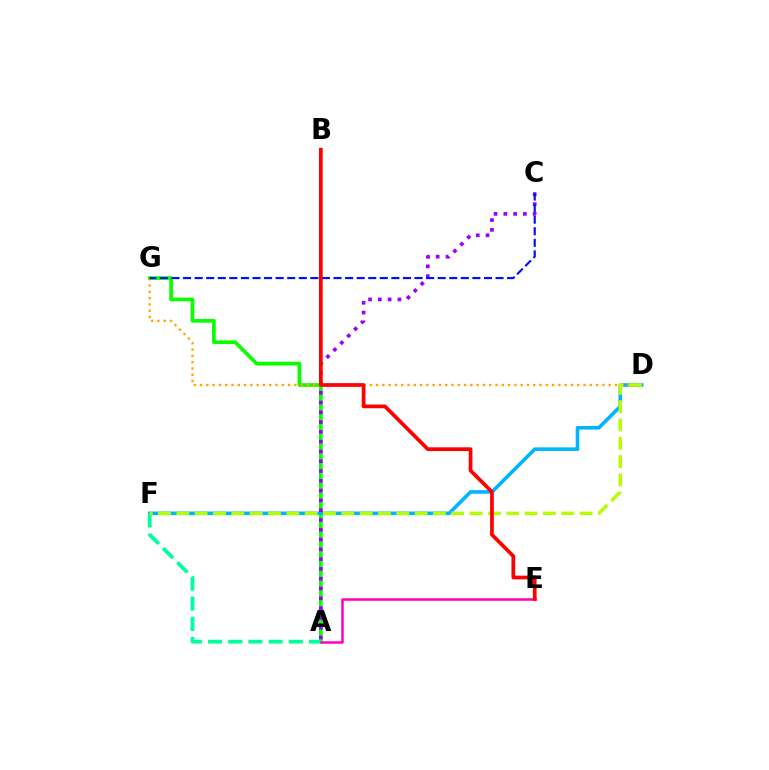{('A', 'G'): [{'color': '#08ff00', 'line_style': 'solid', 'thickness': 2.66}], ('D', 'F'): [{'color': '#00b5ff', 'line_style': 'solid', 'thickness': 2.6}, {'color': '#b3ff00', 'line_style': 'dashed', 'thickness': 2.49}], ('A', 'C'): [{'color': '#9b00ff', 'line_style': 'dotted', 'thickness': 2.66}], ('D', 'G'): [{'color': '#ffa500', 'line_style': 'dotted', 'thickness': 1.71}], ('A', 'F'): [{'color': '#00ff9d', 'line_style': 'dashed', 'thickness': 2.74}], ('A', 'E'): [{'color': '#ff00bd', 'line_style': 'solid', 'thickness': 1.8}], ('C', 'G'): [{'color': '#0010ff', 'line_style': 'dashed', 'thickness': 1.57}], ('B', 'E'): [{'color': '#ff0000', 'line_style': 'solid', 'thickness': 2.68}]}